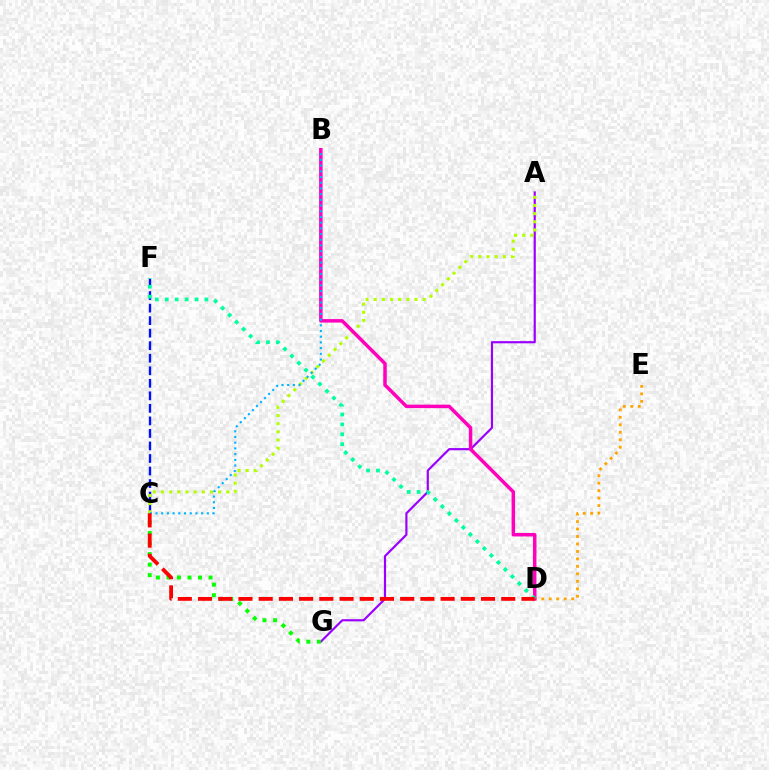{('C', 'F'): [{'color': '#0010ff', 'line_style': 'dashed', 'thickness': 1.7}], ('A', 'G'): [{'color': '#9b00ff', 'line_style': 'solid', 'thickness': 1.57}], ('C', 'G'): [{'color': '#08ff00', 'line_style': 'dotted', 'thickness': 2.86}], ('D', 'E'): [{'color': '#ffa500', 'line_style': 'dotted', 'thickness': 2.03}], ('A', 'C'): [{'color': '#b3ff00', 'line_style': 'dotted', 'thickness': 2.22}], ('B', 'D'): [{'color': '#ff00bd', 'line_style': 'solid', 'thickness': 2.5}], ('B', 'C'): [{'color': '#00b5ff', 'line_style': 'dotted', 'thickness': 1.55}], ('D', 'F'): [{'color': '#00ff9d', 'line_style': 'dotted', 'thickness': 2.69}], ('C', 'D'): [{'color': '#ff0000', 'line_style': 'dashed', 'thickness': 2.75}]}